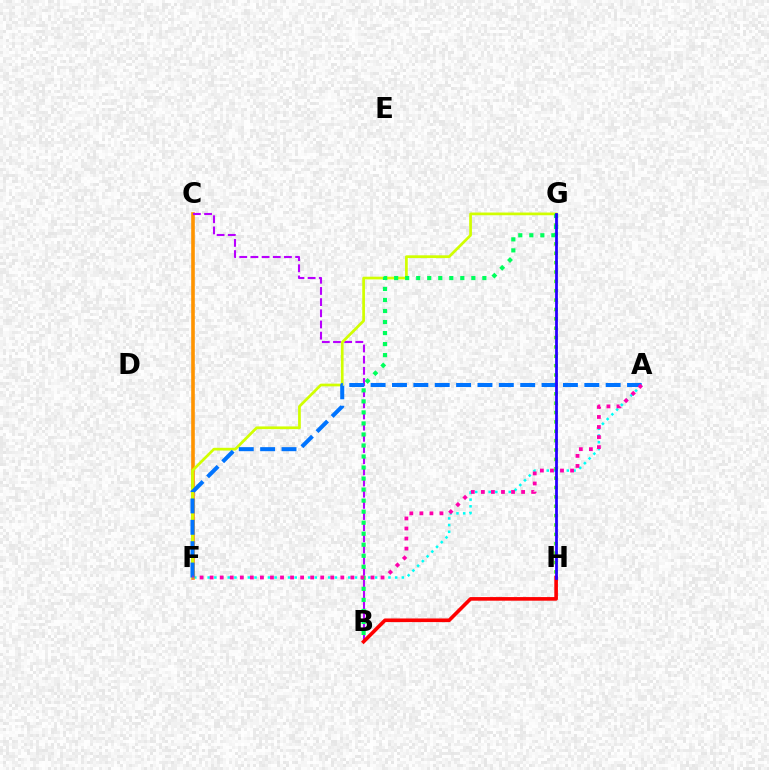{('A', 'F'): [{'color': '#00fff6', 'line_style': 'dotted', 'thickness': 1.82}, {'color': '#0074ff', 'line_style': 'dashed', 'thickness': 2.9}, {'color': '#ff00ac', 'line_style': 'dotted', 'thickness': 2.73}], ('G', 'H'): [{'color': '#3dff00', 'line_style': 'dotted', 'thickness': 2.55}, {'color': '#2500ff', 'line_style': 'solid', 'thickness': 1.99}], ('C', 'F'): [{'color': '#ff9400', 'line_style': 'solid', 'thickness': 2.61}], ('B', 'C'): [{'color': '#b900ff', 'line_style': 'dashed', 'thickness': 1.52}], ('B', 'H'): [{'color': '#ff0000', 'line_style': 'solid', 'thickness': 2.61}], ('F', 'G'): [{'color': '#d1ff00', 'line_style': 'solid', 'thickness': 1.96}], ('B', 'G'): [{'color': '#00ff5c', 'line_style': 'dotted', 'thickness': 3.0}]}